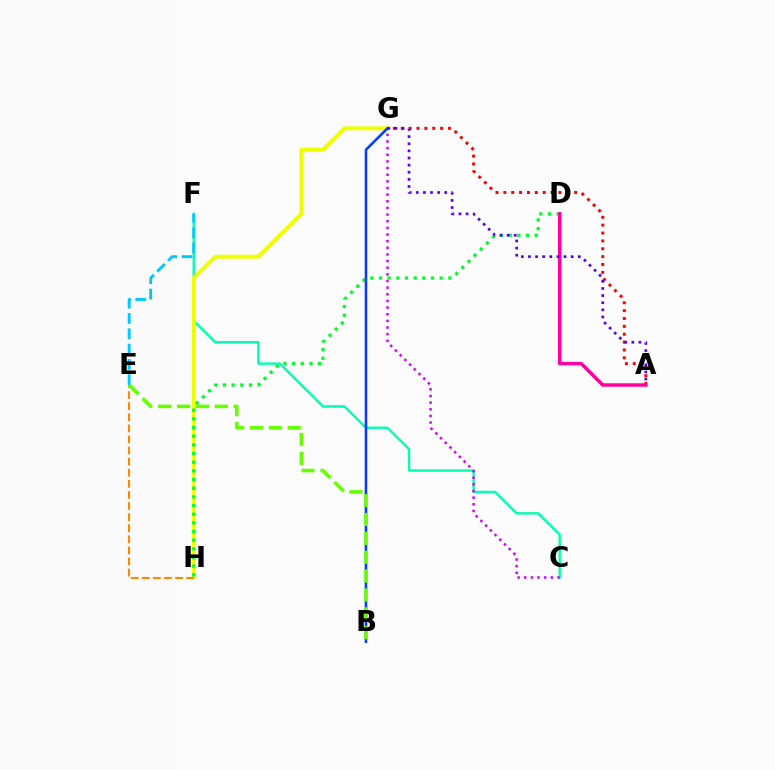{('C', 'F'): [{'color': '#00ffaf', 'line_style': 'solid', 'thickness': 1.72}], ('A', 'G'): [{'color': '#ff0000', 'line_style': 'dotted', 'thickness': 2.14}, {'color': '#4f00ff', 'line_style': 'dotted', 'thickness': 1.93}], ('G', 'H'): [{'color': '#eeff00', 'line_style': 'solid', 'thickness': 2.81}], ('C', 'G'): [{'color': '#d600ff', 'line_style': 'dotted', 'thickness': 1.81}], ('E', 'H'): [{'color': '#ff8800', 'line_style': 'dashed', 'thickness': 1.51}], ('D', 'H'): [{'color': '#00ff27', 'line_style': 'dotted', 'thickness': 2.35}], ('A', 'D'): [{'color': '#ff00a0', 'line_style': 'solid', 'thickness': 2.5}], ('B', 'G'): [{'color': '#003fff', 'line_style': 'solid', 'thickness': 1.84}], ('E', 'F'): [{'color': '#00c7ff', 'line_style': 'dashed', 'thickness': 2.08}], ('B', 'E'): [{'color': '#66ff00', 'line_style': 'dashed', 'thickness': 2.56}]}